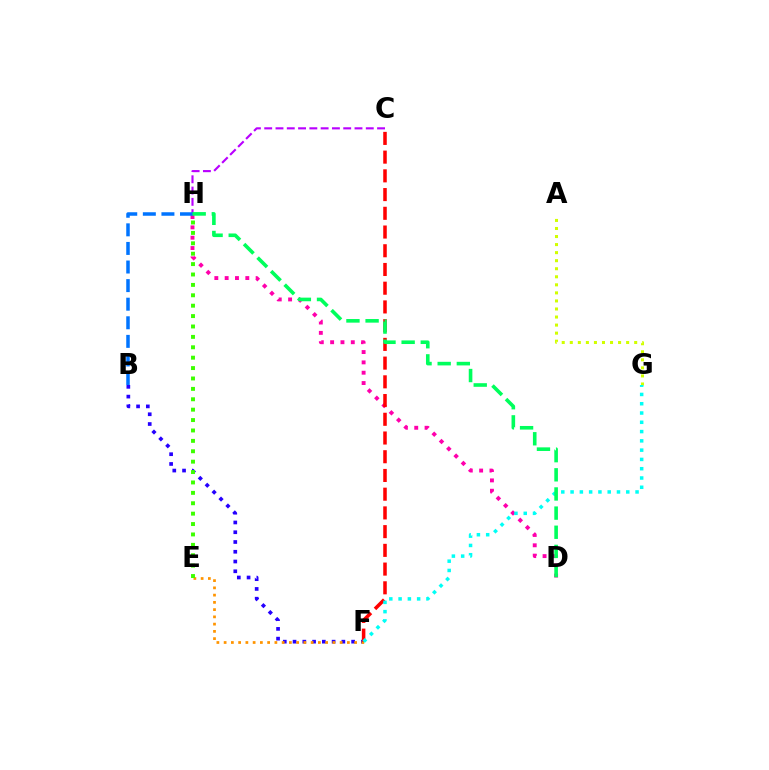{('B', 'F'): [{'color': '#2500ff', 'line_style': 'dotted', 'thickness': 2.65}], ('E', 'F'): [{'color': '#ff9400', 'line_style': 'dotted', 'thickness': 1.97}], ('A', 'G'): [{'color': '#d1ff00', 'line_style': 'dotted', 'thickness': 2.19}], ('C', 'H'): [{'color': '#b900ff', 'line_style': 'dashed', 'thickness': 1.53}], ('E', 'H'): [{'color': '#3dff00', 'line_style': 'dotted', 'thickness': 2.83}], ('D', 'H'): [{'color': '#ff00ac', 'line_style': 'dotted', 'thickness': 2.81}, {'color': '#00ff5c', 'line_style': 'dashed', 'thickness': 2.6}], ('C', 'F'): [{'color': '#ff0000', 'line_style': 'dashed', 'thickness': 2.54}], ('B', 'H'): [{'color': '#0074ff', 'line_style': 'dashed', 'thickness': 2.53}], ('F', 'G'): [{'color': '#00fff6', 'line_style': 'dotted', 'thickness': 2.52}]}